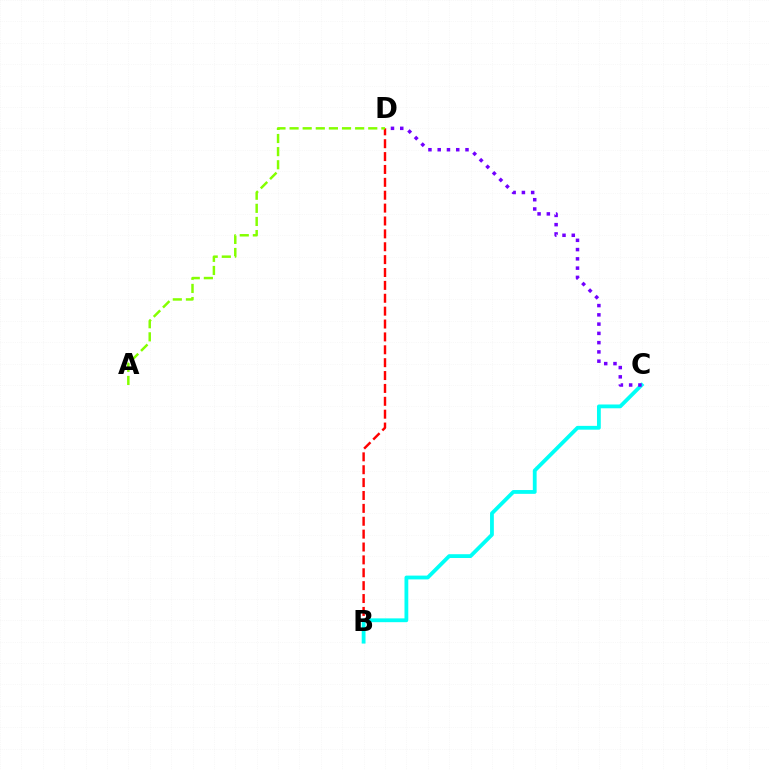{('B', 'D'): [{'color': '#ff0000', 'line_style': 'dashed', 'thickness': 1.75}], ('B', 'C'): [{'color': '#00fff6', 'line_style': 'solid', 'thickness': 2.74}], ('A', 'D'): [{'color': '#84ff00', 'line_style': 'dashed', 'thickness': 1.78}], ('C', 'D'): [{'color': '#7200ff', 'line_style': 'dotted', 'thickness': 2.52}]}